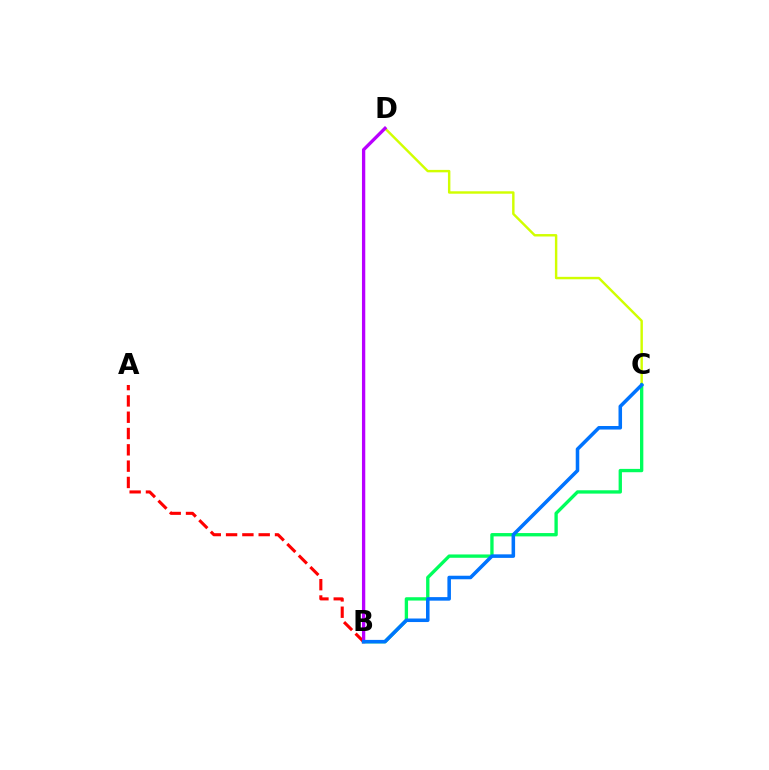{('C', 'D'): [{'color': '#d1ff00', 'line_style': 'solid', 'thickness': 1.75}], ('B', 'C'): [{'color': '#00ff5c', 'line_style': 'solid', 'thickness': 2.4}, {'color': '#0074ff', 'line_style': 'solid', 'thickness': 2.55}], ('A', 'B'): [{'color': '#ff0000', 'line_style': 'dashed', 'thickness': 2.22}], ('B', 'D'): [{'color': '#b900ff', 'line_style': 'solid', 'thickness': 2.38}]}